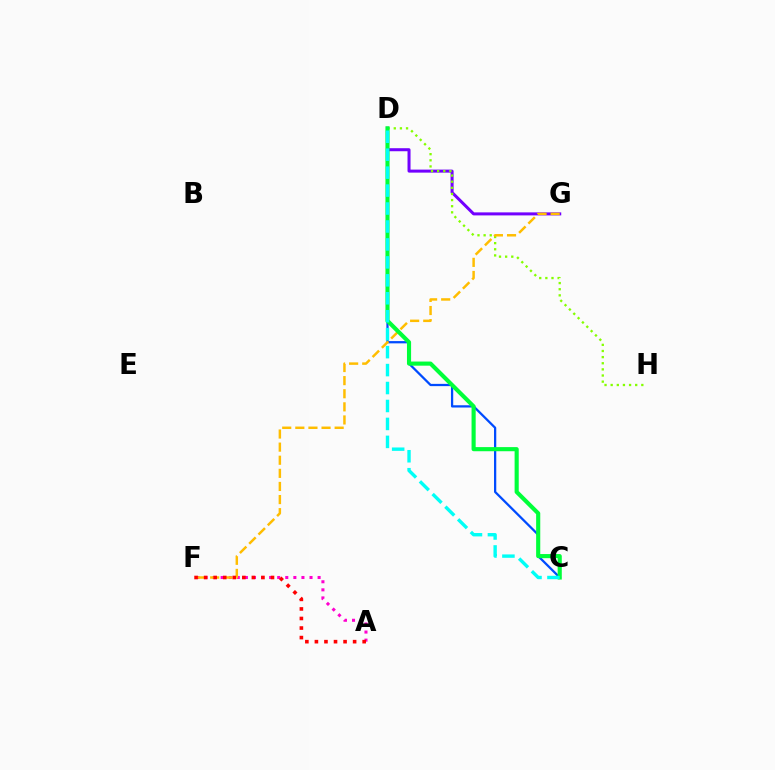{('A', 'F'): [{'color': '#ff00cf', 'line_style': 'dotted', 'thickness': 2.19}, {'color': '#ff0000', 'line_style': 'dotted', 'thickness': 2.6}], ('D', 'G'): [{'color': '#7200ff', 'line_style': 'solid', 'thickness': 2.18}], ('C', 'D'): [{'color': '#004bff', 'line_style': 'solid', 'thickness': 1.63}, {'color': '#00ff39', 'line_style': 'solid', 'thickness': 2.97}, {'color': '#00fff6', 'line_style': 'dashed', 'thickness': 2.44}], ('D', 'H'): [{'color': '#84ff00', 'line_style': 'dotted', 'thickness': 1.67}], ('F', 'G'): [{'color': '#ffbd00', 'line_style': 'dashed', 'thickness': 1.78}]}